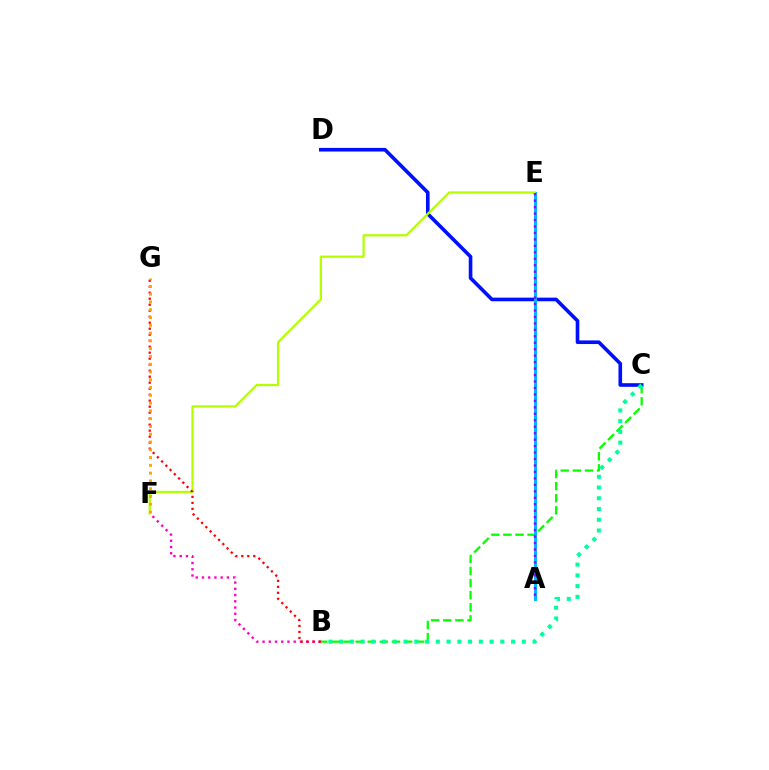{('B', 'C'): [{'color': '#08ff00', 'line_style': 'dashed', 'thickness': 1.64}, {'color': '#00ff9d', 'line_style': 'dotted', 'thickness': 2.92}], ('B', 'F'): [{'color': '#ff00bd', 'line_style': 'dotted', 'thickness': 1.69}], ('C', 'D'): [{'color': '#0010ff', 'line_style': 'solid', 'thickness': 2.61}], ('A', 'E'): [{'color': '#00b5ff', 'line_style': 'solid', 'thickness': 2.12}, {'color': '#9b00ff', 'line_style': 'dotted', 'thickness': 1.75}], ('E', 'F'): [{'color': '#b3ff00', 'line_style': 'solid', 'thickness': 1.62}], ('B', 'G'): [{'color': '#ff0000', 'line_style': 'dotted', 'thickness': 1.63}], ('F', 'G'): [{'color': '#ffa500', 'line_style': 'dotted', 'thickness': 2.11}]}